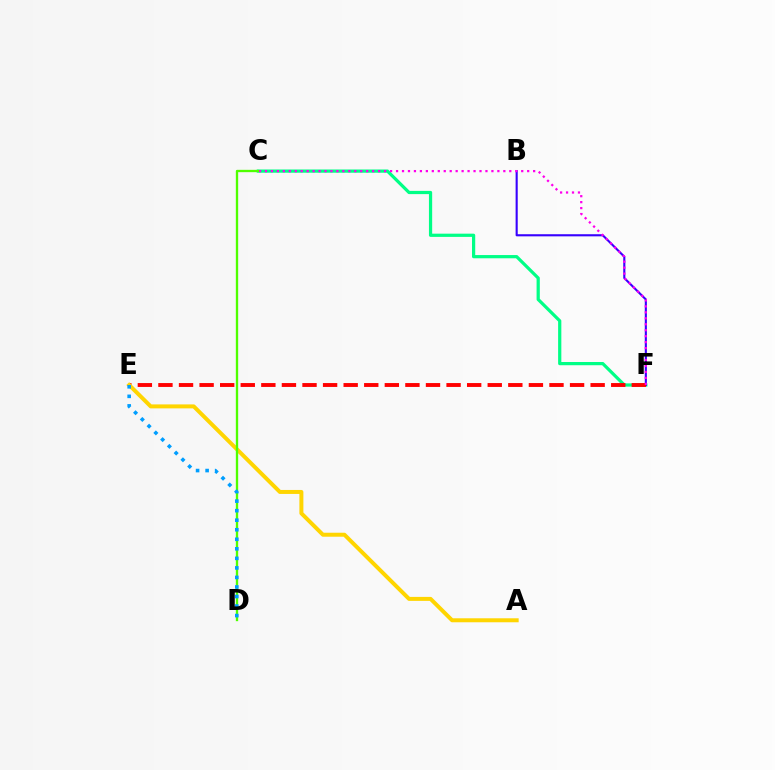{('C', 'F'): [{'color': '#00ff86', 'line_style': 'solid', 'thickness': 2.32}, {'color': '#ff00ed', 'line_style': 'dotted', 'thickness': 1.62}], ('B', 'F'): [{'color': '#3700ff', 'line_style': 'solid', 'thickness': 1.52}], ('E', 'F'): [{'color': '#ff0000', 'line_style': 'dashed', 'thickness': 2.8}], ('A', 'E'): [{'color': '#ffd500', 'line_style': 'solid', 'thickness': 2.87}], ('C', 'D'): [{'color': '#4fff00', 'line_style': 'solid', 'thickness': 1.68}], ('D', 'E'): [{'color': '#009eff', 'line_style': 'dotted', 'thickness': 2.59}]}